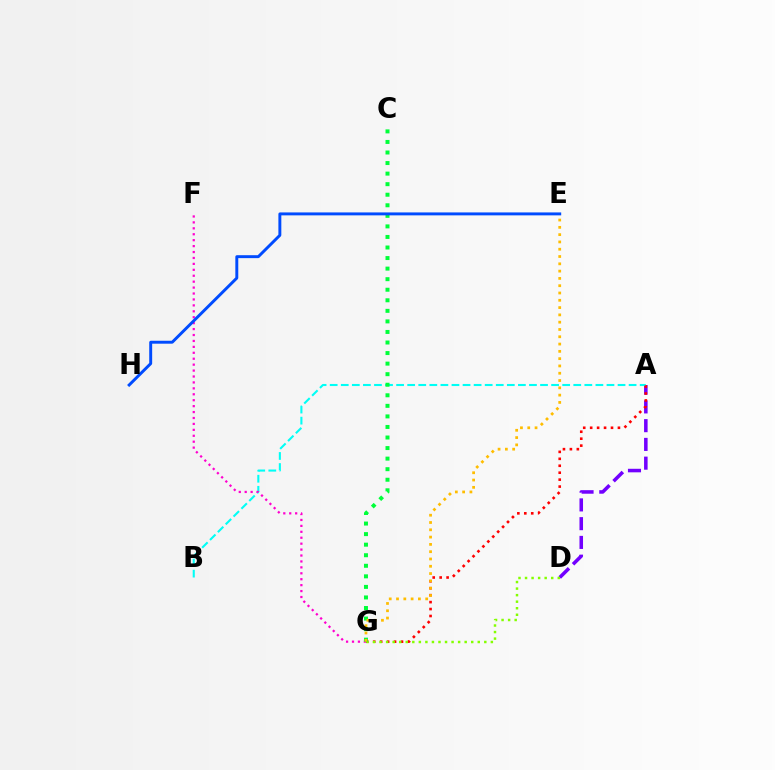{('A', 'D'): [{'color': '#7200ff', 'line_style': 'dashed', 'thickness': 2.55}], ('A', 'B'): [{'color': '#00fff6', 'line_style': 'dashed', 'thickness': 1.5}], ('A', 'G'): [{'color': '#ff0000', 'line_style': 'dotted', 'thickness': 1.89}], ('D', 'G'): [{'color': '#84ff00', 'line_style': 'dotted', 'thickness': 1.78}], ('F', 'G'): [{'color': '#ff00cf', 'line_style': 'dotted', 'thickness': 1.61}], ('C', 'G'): [{'color': '#00ff39', 'line_style': 'dotted', 'thickness': 2.87}], ('E', 'G'): [{'color': '#ffbd00', 'line_style': 'dotted', 'thickness': 1.98}], ('E', 'H'): [{'color': '#004bff', 'line_style': 'solid', 'thickness': 2.11}]}